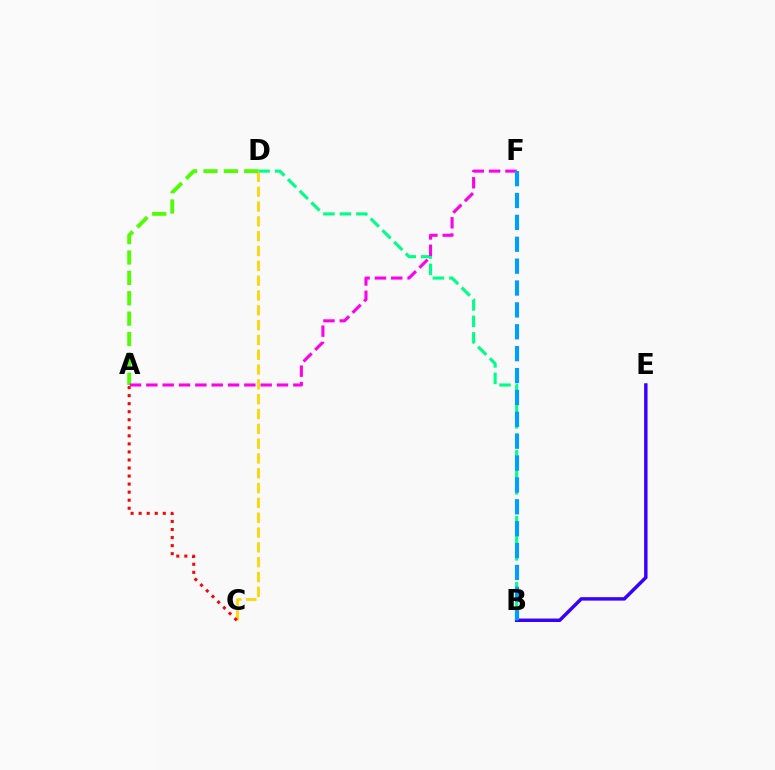{('B', 'E'): [{'color': '#3700ff', 'line_style': 'solid', 'thickness': 2.48}], ('B', 'D'): [{'color': '#00ff86', 'line_style': 'dashed', 'thickness': 2.24}], ('C', 'D'): [{'color': '#ffd500', 'line_style': 'dashed', 'thickness': 2.01}], ('A', 'D'): [{'color': '#4fff00', 'line_style': 'dashed', 'thickness': 2.77}], ('A', 'F'): [{'color': '#ff00ed', 'line_style': 'dashed', 'thickness': 2.22}], ('B', 'F'): [{'color': '#009eff', 'line_style': 'dashed', 'thickness': 2.97}], ('A', 'C'): [{'color': '#ff0000', 'line_style': 'dotted', 'thickness': 2.19}]}